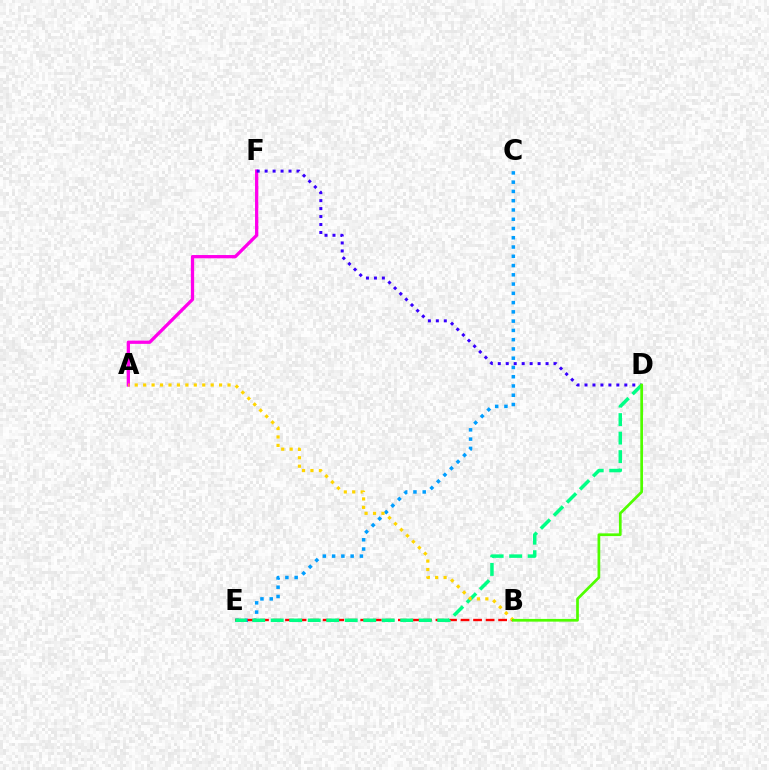{('C', 'E'): [{'color': '#009eff', 'line_style': 'dotted', 'thickness': 2.52}], ('A', 'F'): [{'color': '#ff00ed', 'line_style': 'solid', 'thickness': 2.36}], ('B', 'E'): [{'color': '#ff0000', 'line_style': 'dashed', 'thickness': 1.7}], ('D', 'F'): [{'color': '#3700ff', 'line_style': 'dotted', 'thickness': 2.16}], ('D', 'E'): [{'color': '#00ff86', 'line_style': 'dashed', 'thickness': 2.51}], ('A', 'B'): [{'color': '#ffd500', 'line_style': 'dotted', 'thickness': 2.29}], ('B', 'D'): [{'color': '#4fff00', 'line_style': 'solid', 'thickness': 1.96}]}